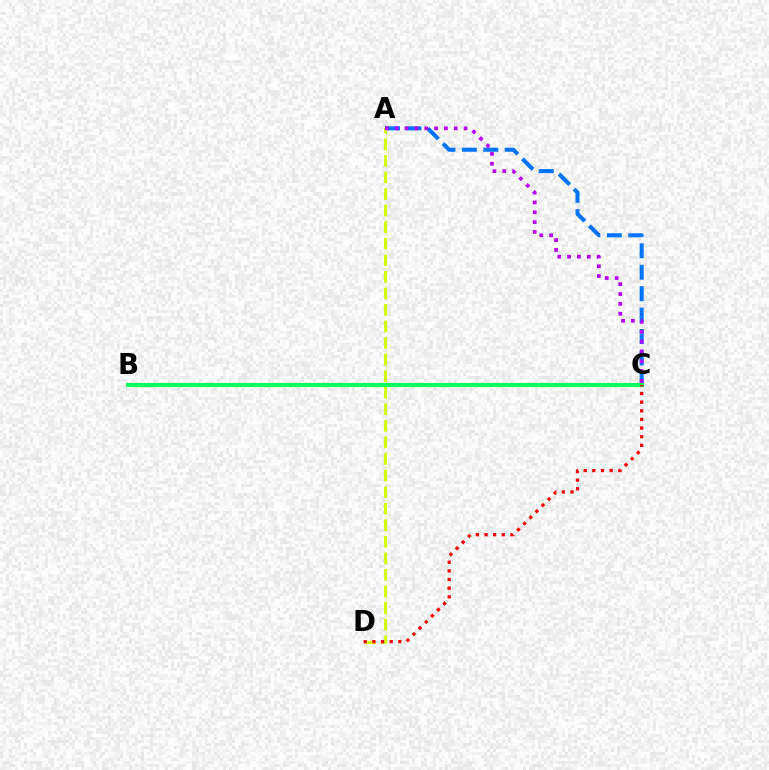{('A', 'C'): [{'color': '#0074ff', 'line_style': 'dashed', 'thickness': 2.91}, {'color': '#b900ff', 'line_style': 'dotted', 'thickness': 2.67}], ('B', 'C'): [{'color': '#00ff5c', 'line_style': 'solid', 'thickness': 2.98}], ('A', 'D'): [{'color': '#d1ff00', 'line_style': 'dashed', 'thickness': 2.25}], ('C', 'D'): [{'color': '#ff0000', 'line_style': 'dotted', 'thickness': 2.35}]}